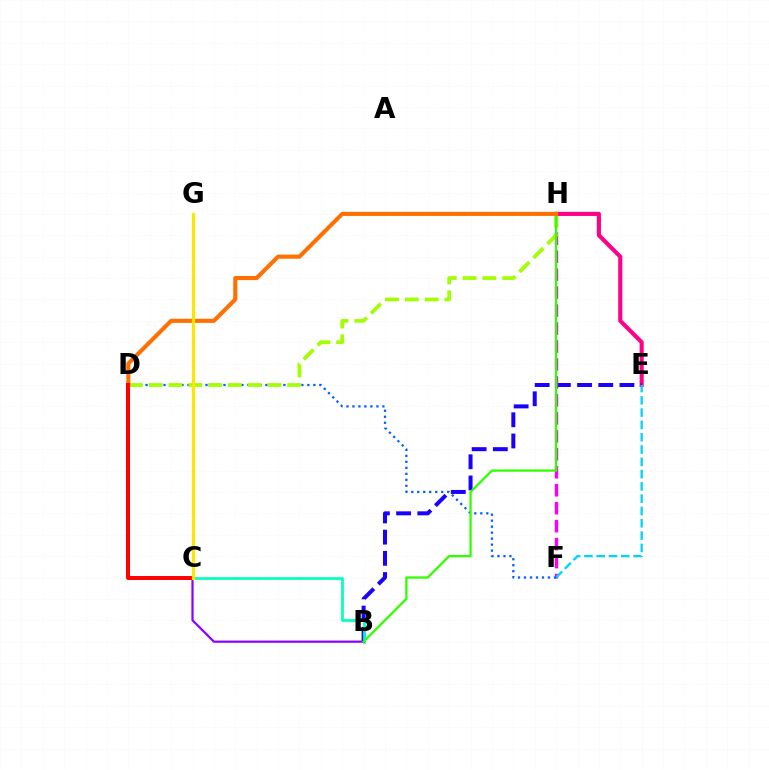{('E', 'H'): [{'color': '#ff0088', 'line_style': 'solid', 'thickness': 2.97}], ('B', 'E'): [{'color': '#1900ff', 'line_style': 'dashed', 'thickness': 2.88}], ('F', 'H'): [{'color': '#fa00f9', 'line_style': 'dashed', 'thickness': 2.44}], ('E', 'F'): [{'color': '#00d3ff', 'line_style': 'dashed', 'thickness': 1.67}], ('D', 'F'): [{'color': '#005dff', 'line_style': 'dotted', 'thickness': 1.63}], ('D', 'H'): [{'color': '#a2ff00', 'line_style': 'dashed', 'thickness': 2.69}, {'color': '#ff7000', 'line_style': 'solid', 'thickness': 2.95}], ('B', 'C'): [{'color': '#00ffbb', 'line_style': 'solid', 'thickness': 1.93}, {'color': '#8a00ff', 'line_style': 'solid', 'thickness': 1.59}], ('B', 'H'): [{'color': '#31ff00', 'line_style': 'solid', 'thickness': 1.64}], ('C', 'G'): [{'color': '#00ff45', 'line_style': 'dotted', 'thickness': 2.18}, {'color': '#ffe600', 'line_style': 'solid', 'thickness': 2.31}], ('C', 'D'): [{'color': '#ff0000', 'line_style': 'solid', 'thickness': 2.86}]}